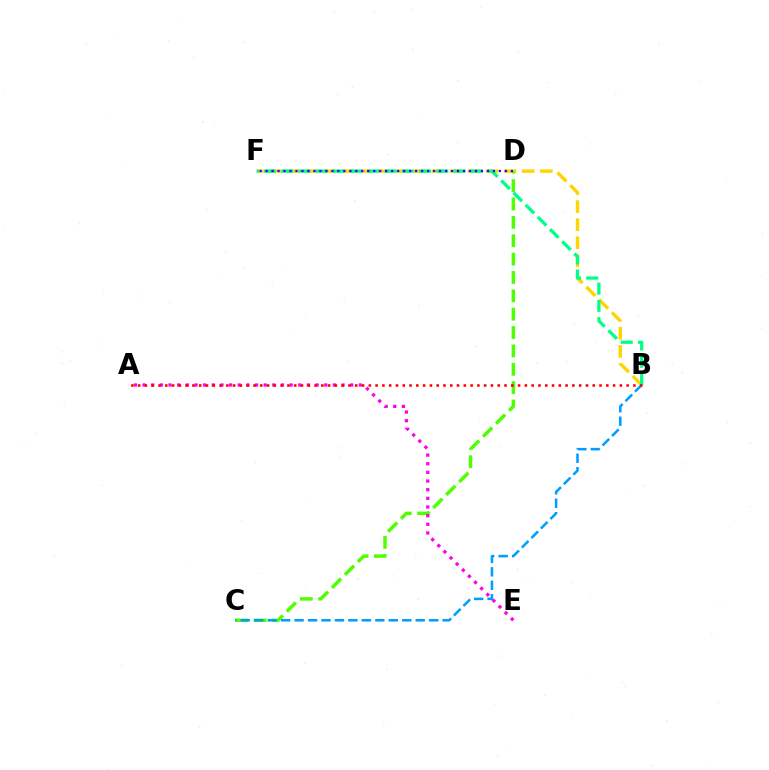{('B', 'F'): [{'color': '#ffd500', 'line_style': 'dashed', 'thickness': 2.45}, {'color': '#00ff86', 'line_style': 'dashed', 'thickness': 2.34}], ('C', 'D'): [{'color': '#4fff00', 'line_style': 'dashed', 'thickness': 2.49}], ('B', 'C'): [{'color': '#009eff', 'line_style': 'dashed', 'thickness': 1.83}], ('D', 'F'): [{'color': '#3700ff', 'line_style': 'dotted', 'thickness': 1.63}], ('A', 'E'): [{'color': '#ff00ed', 'line_style': 'dotted', 'thickness': 2.35}], ('A', 'B'): [{'color': '#ff0000', 'line_style': 'dotted', 'thickness': 1.84}]}